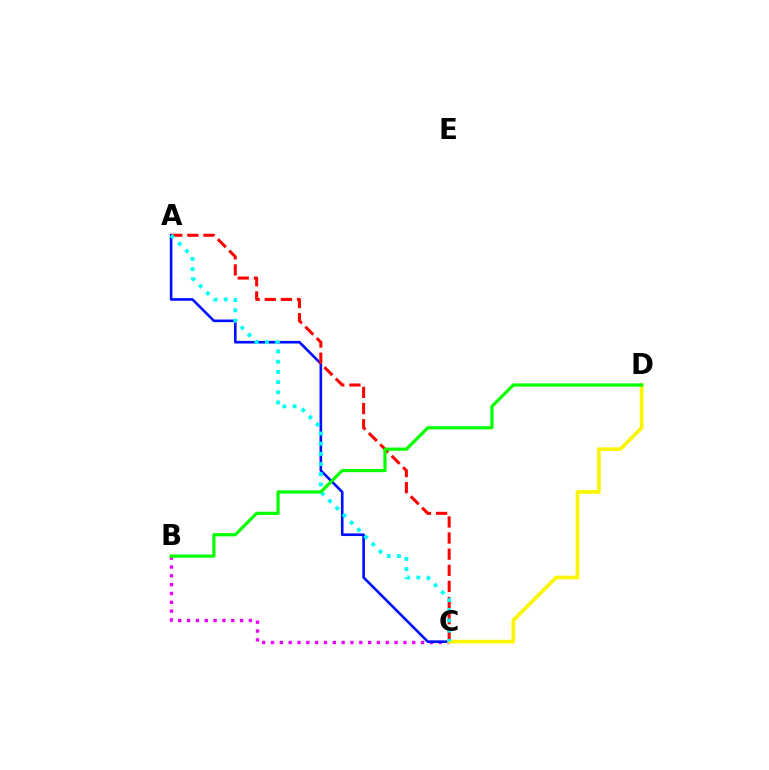{('B', 'C'): [{'color': '#ee00ff', 'line_style': 'dotted', 'thickness': 2.4}], ('A', 'C'): [{'color': '#0010ff', 'line_style': 'solid', 'thickness': 1.89}, {'color': '#ff0000', 'line_style': 'dashed', 'thickness': 2.19}, {'color': '#00fff6', 'line_style': 'dotted', 'thickness': 2.77}], ('C', 'D'): [{'color': '#fcf500', 'line_style': 'solid', 'thickness': 2.66}], ('B', 'D'): [{'color': '#08ff00', 'line_style': 'solid', 'thickness': 2.32}]}